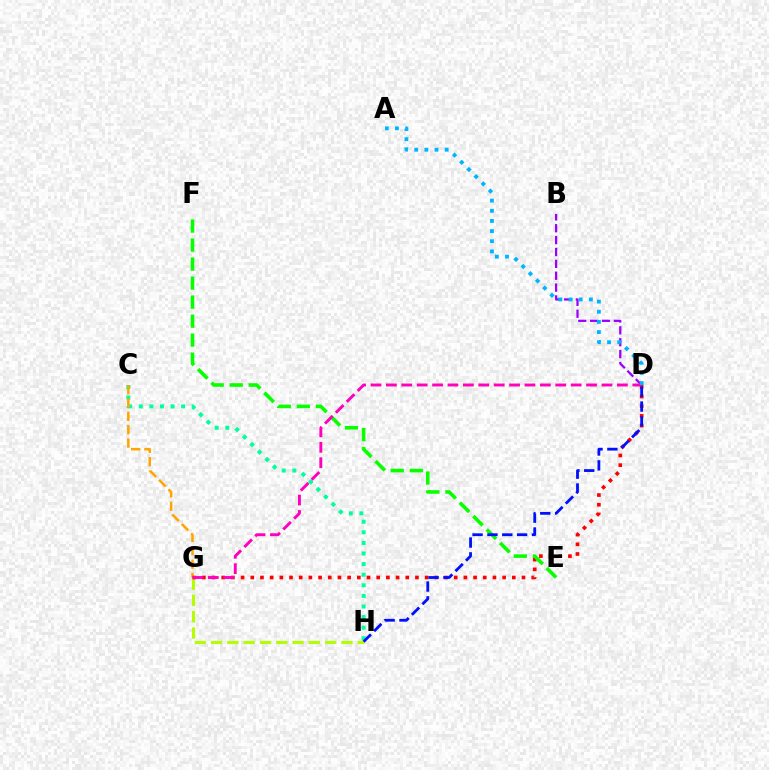{('C', 'H'): [{'color': '#00ff9d', 'line_style': 'dotted', 'thickness': 2.88}], ('G', 'H'): [{'color': '#b3ff00', 'line_style': 'dashed', 'thickness': 2.21}], ('C', 'G'): [{'color': '#ffa500', 'line_style': 'dashed', 'thickness': 1.81}], ('D', 'G'): [{'color': '#ff0000', 'line_style': 'dotted', 'thickness': 2.63}, {'color': '#ff00bd', 'line_style': 'dashed', 'thickness': 2.09}], ('B', 'D'): [{'color': '#9b00ff', 'line_style': 'dashed', 'thickness': 1.61}], ('E', 'F'): [{'color': '#08ff00', 'line_style': 'dashed', 'thickness': 2.58}], ('A', 'D'): [{'color': '#00b5ff', 'line_style': 'dotted', 'thickness': 2.76}], ('D', 'H'): [{'color': '#0010ff', 'line_style': 'dashed', 'thickness': 2.02}]}